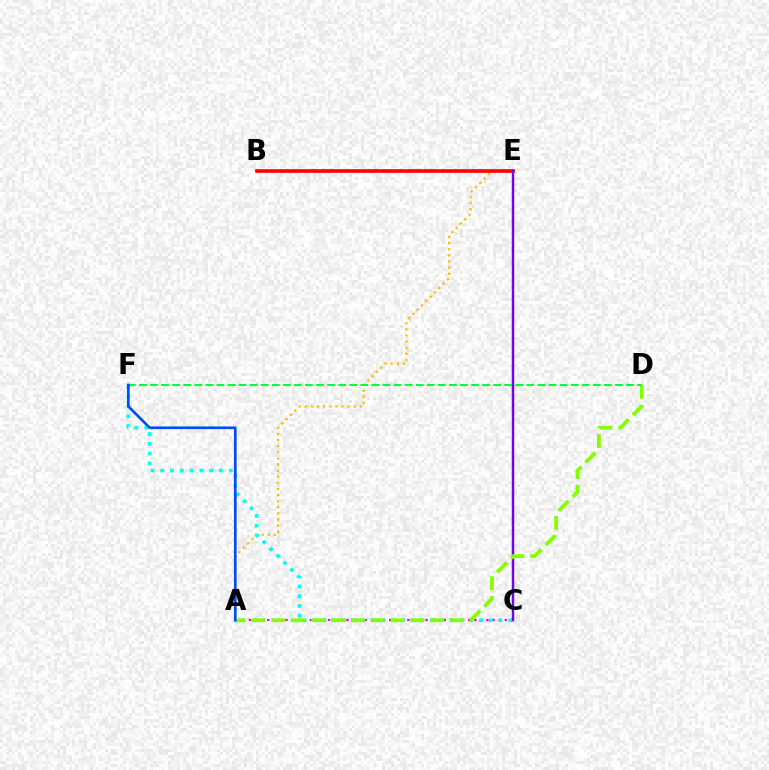{('A', 'E'): [{'color': '#ffbd00', 'line_style': 'dotted', 'thickness': 1.66}], ('A', 'C'): [{'color': '#ff00cf', 'line_style': 'dotted', 'thickness': 1.65}], ('C', 'F'): [{'color': '#00fff6', 'line_style': 'dotted', 'thickness': 2.66}], ('B', 'E'): [{'color': '#ff0000', 'line_style': 'solid', 'thickness': 2.6}], ('C', 'E'): [{'color': '#7200ff', 'line_style': 'solid', 'thickness': 1.77}], ('A', 'D'): [{'color': '#84ff00', 'line_style': 'dashed', 'thickness': 2.7}], ('D', 'F'): [{'color': '#00ff39', 'line_style': 'dashed', 'thickness': 1.5}], ('A', 'F'): [{'color': '#004bff', 'line_style': 'solid', 'thickness': 1.92}]}